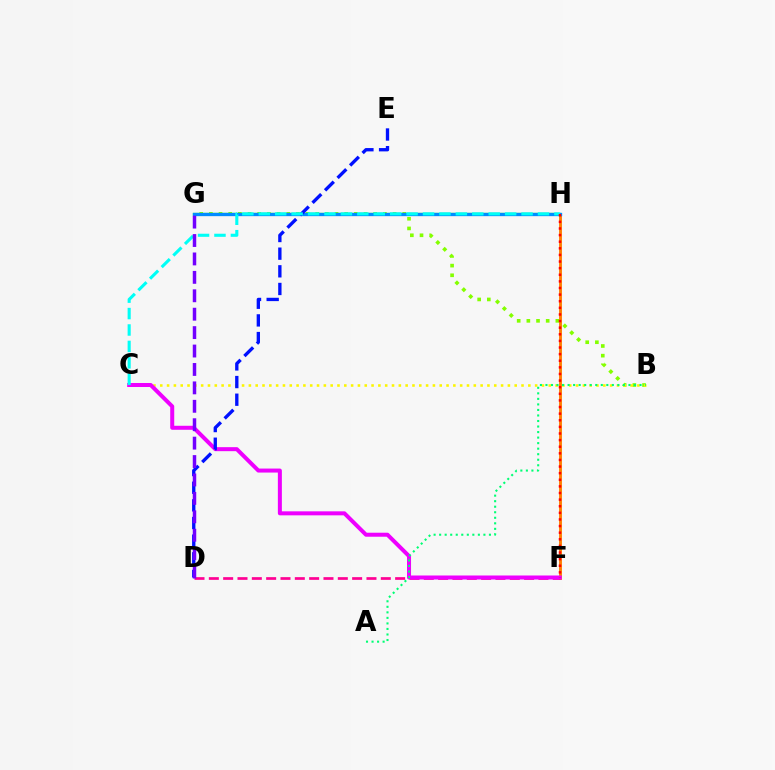{('F', 'H'): [{'color': '#ff7c00', 'line_style': 'solid', 'thickness': 2.08}, {'color': '#ff0000', 'line_style': 'dotted', 'thickness': 1.8}], ('B', 'G'): [{'color': '#84ff00', 'line_style': 'dotted', 'thickness': 2.63}], ('D', 'F'): [{'color': '#ff0094', 'line_style': 'dashed', 'thickness': 1.95}], ('G', 'H'): [{'color': '#08ff00', 'line_style': 'solid', 'thickness': 1.63}, {'color': '#008cff', 'line_style': 'solid', 'thickness': 2.38}], ('B', 'C'): [{'color': '#fcf500', 'line_style': 'dotted', 'thickness': 1.85}], ('C', 'F'): [{'color': '#ee00ff', 'line_style': 'solid', 'thickness': 2.88}], ('D', 'E'): [{'color': '#0010ff', 'line_style': 'dashed', 'thickness': 2.4}], ('C', 'H'): [{'color': '#00fff6', 'line_style': 'dashed', 'thickness': 2.23}], ('A', 'B'): [{'color': '#00ff74', 'line_style': 'dotted', 'thickness': 1.5}], ('D', 'G'): [{'color': '#7200ff', 'line_style': 'dashed', 'thickness': 2.5}]}